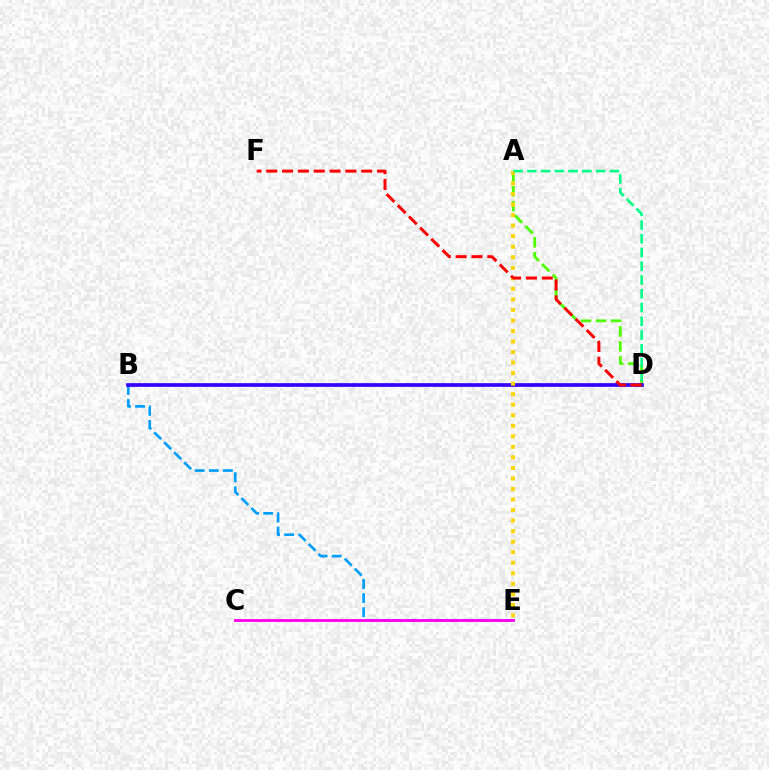{('A', 'D'): [{'color': '#4fff00', 'line_style': 'dashed', 'thickness': 2.03}, {'color': '#00ff86', 'line_style': 'dashed', 'thickness': 1.87}], ('B', 'E'): [{'color': '#009eff', 'line_style': 'dashed', 'thickness': 1.92}], ('B', 'D'): [{'color': '#3700ff', 'line_style': 'solid', 'thickness': 2.66}], ('C', 'E'): [{'color': '#ff00ed', 'line_style': 'solid', 'thickness': 2.05}], ('A', 'E'): [{'color': '#ffd500', 'line_style': 'dotted', 'thickness': 2.86}], ('D', 'F'): [{'color': '#ff0000', 'line_style': 'dashed', 'thickness': 2.15}]}